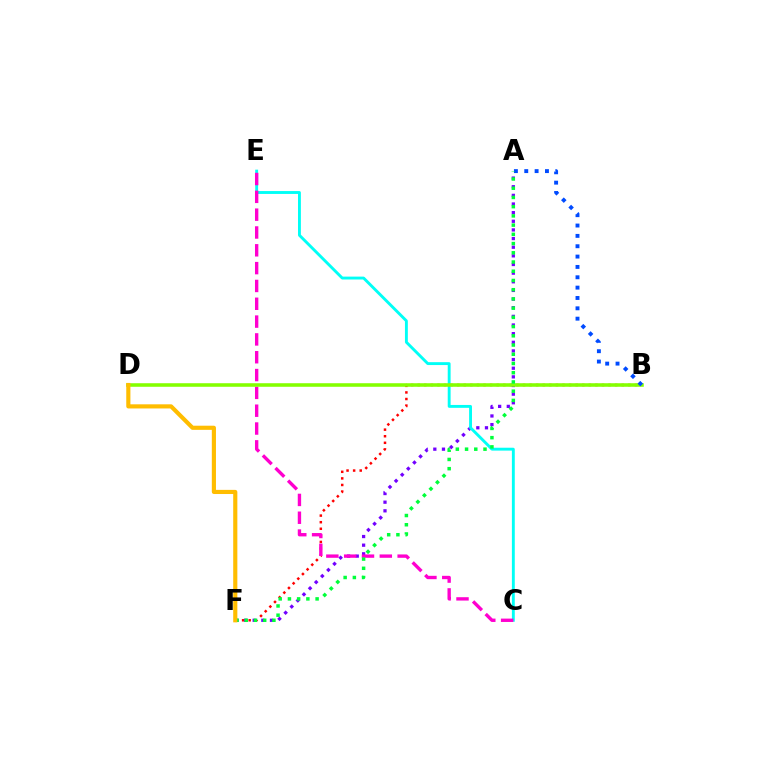{('B', 'F'): [{'color': '#ff0000', 'line_style': 'dotted', 'thickness': 1.79}], ('A', 'F'): [{'color': '#7200ff', 'line_style': 'dotted', 'thickness': 2.35}, {'color': '#00ff39', 'line_style': 'dotted', 'thickness': 2.51}], ('C', 'E'): [{'color': '#00fff6', 'line_style': 'solid', 'thickness': 2.08}, {'color': '#ff00cf', 'line_style': 'dashed', 'thickness': 2.42}], ('B', 'D'): [{'color': '#84ff00', 'line_style': 'solid', 'thickness': 2.56}], ('A', 'B'): [{'color': '#004bff', 'line_style': 'dotted', 'thickness': 2.81}], ('D', 'F'): [{'color': '#ffbd00', 'line_style': 'solid', 'thickness': 2.98}]}